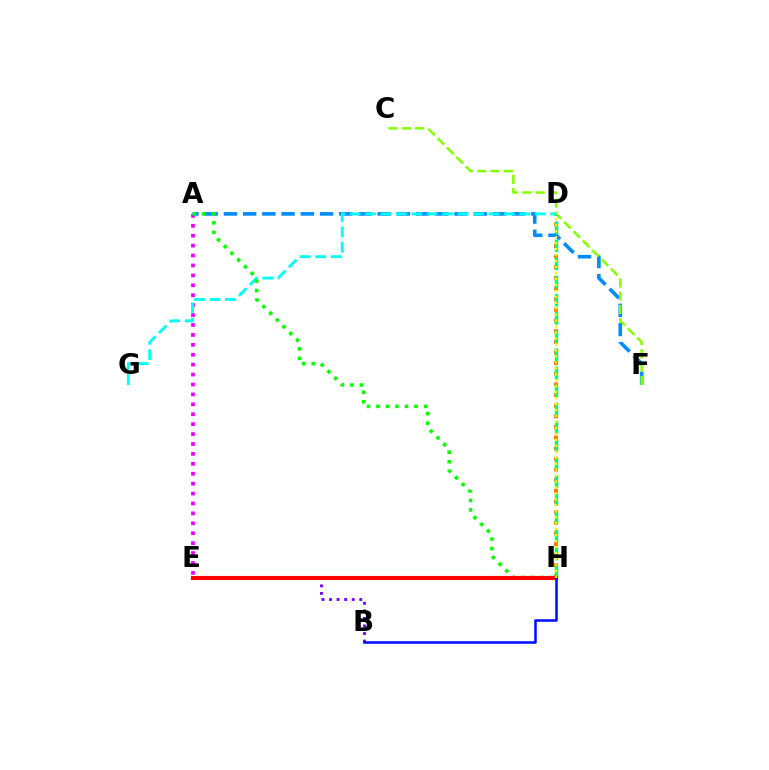{('E', 'H'): [{'color': '#ff0094', 'line_style': 'solid', 'thickness': 2.71}, {'color': '#ff0000', 'line_style': 'solid', 'thickness': 2.97}], ('A', 'E'): [{'color': '#ee00ff', 'line_style': 'dotted', 'thickness': 2.69}], ('B', 'E'): [{'color': '#7200ff', 'line_style': 'dotted', 'thickness': 2.05}], ('D', 'H'): [{'color': '#ff7c00', 'line_style': 'dotted', 'thickness': 2.89}, {'color': '#00ff74', 'line_style': 'dashed', 'thickness': 2.46}, {'color': '#fcf500', 'line_style': 'dotted', 'thickness': 1.62}], ('A', 'F'): [{'color': '#008cff', 'line_style': 'dashed', 'thickness': 2.61}], ('C', 'F'): [{'color': '#84ff00', 'line_style': 'dashed', 'thickness': 1.81}], ('D', 'G'): [{'color': '#00fff6', 'line_style': 'dashed', 'thickness': 2.1}], ('A', 'H'): [{'color': '#08ff00', 'line_style': 'dotted', 'thickness': 2.58}], ('B', 'H'): [{'color': '#0010ff', 'line_style': 'solid', 'thickness': 1.84}]}